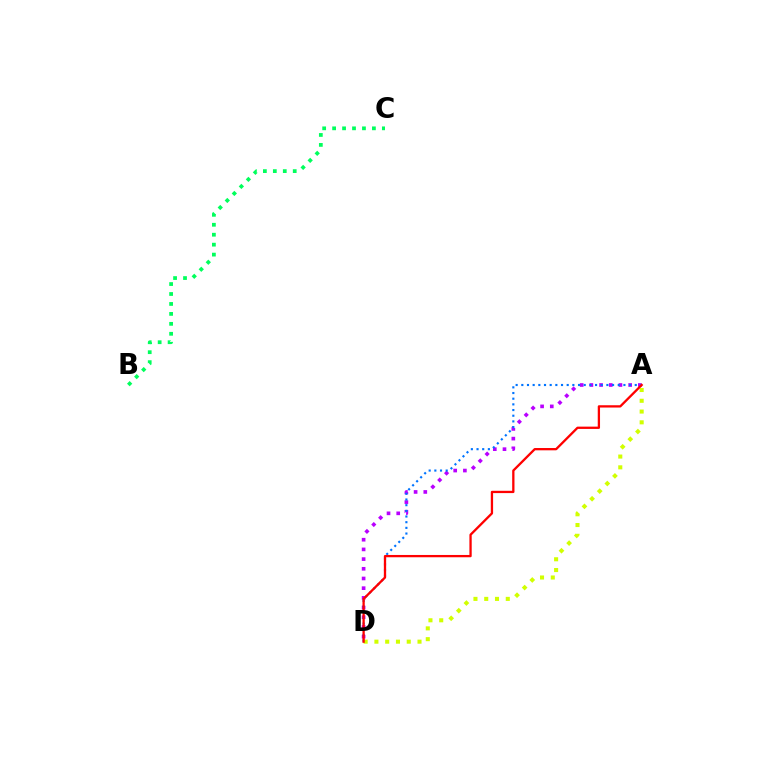{('A', 'D'): [{'color': '#b900ff', 'line_style': 'dotted', 'thickness': 2.63}, {'color': '#0074ff', 'line_style': 'dotted', 'thickness': 1.54}, {'color': '#d1ff00', 'line_style': 'dotted', 'thickness': 2.93}, {'color': '#ff0000', 'line_style': 'solid', 'thickness': 1.65}], ('B', 'C'): [{'color': '#00ff5c', 'line_style': 'dotted', 'thickness': 2.7}]}